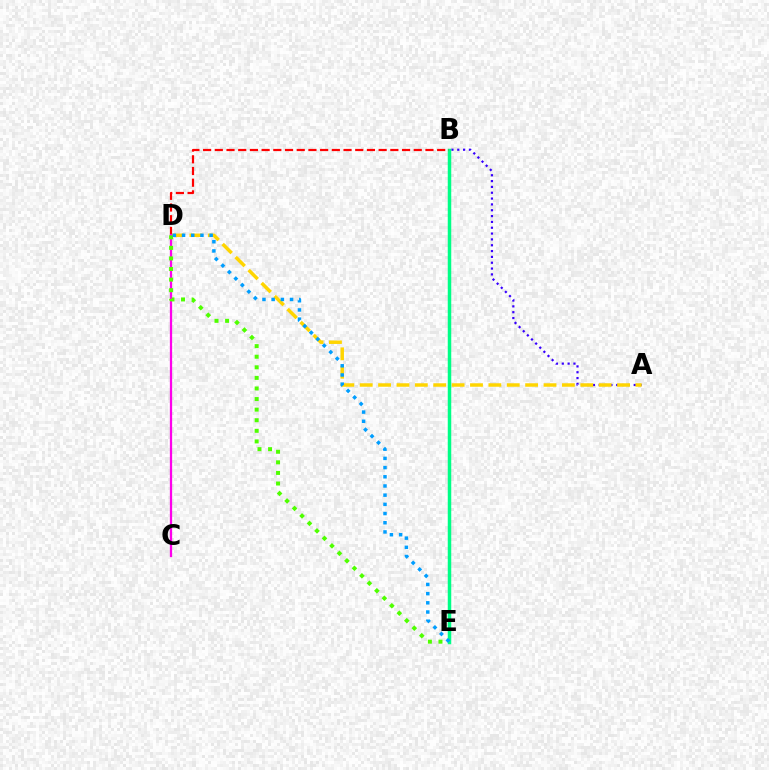{('A', 'B'): [{'color': '#3700ff', 'line_style': 'dotted', 'thickness': 1.58}], ('A', 'D'): [{'color': '#ffd500', 'line_style': 'dashed', 'thickness': 2.5}], ('B', 'E'): [{'color': '#00ff86', 'line_style': 'solid', 'thickness': 2.51}], ('B', 'D'): [{'color': '#ff0000', 'line_style': 'dashed', 'thickness': 1.59}], ('C', 'D'): [{'color': '#ff00ed', 'line_style': 'solid', 'thickness': 1.63}], ('D', 'E'): [{'color': '#4fff00', 'line_style': 'dotted', 'thickness': 2.88}, {'color': '#009eff', 'line_style': 'dotted', 'thickness': 2.5}]}